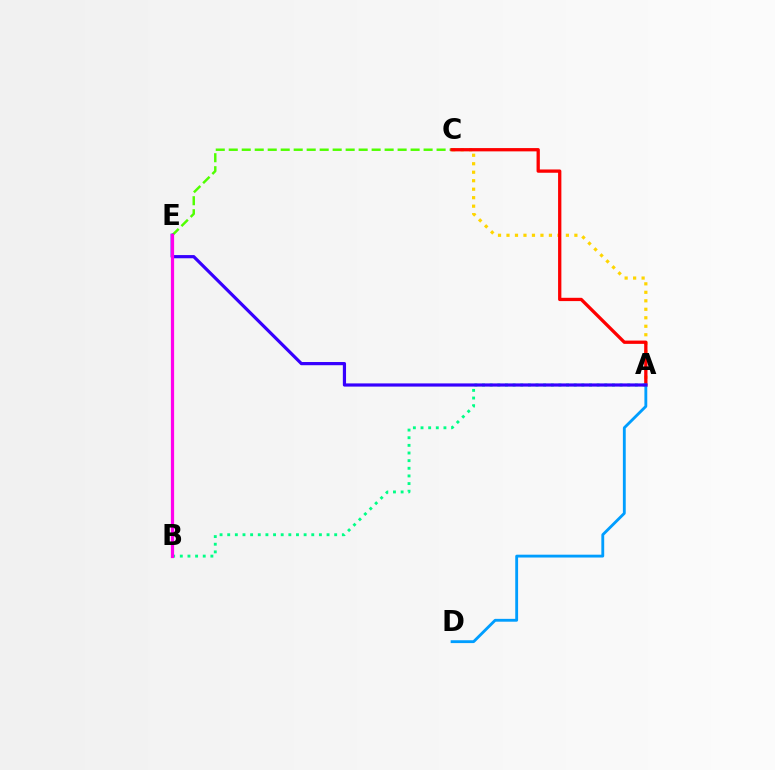{('C', 'E'): [{'color': '#4fff00', 'line_style': 'dashed', 'thickness': 1.76}], ('A', 'C'): [{'color': '#ffd500', 'line_style': 'dotted', 'thickness': 2.31}, {'color': '#ff0000', 'line_style': 'solid', 'thickness': 2.37}], ('A', 'D'): [{'color': '#009eff', 'line_style': 'solid', 'thickness': 2.05}], ('A', 'B'): [{'color': '#00ff86', 'line_style': 'dotted', 'thickness': 2.08}], ('A', 'E'): [{'color': '#3700ff', 'line_style': 'solid', 'thickness': 2.3}], ('B', 'E'): [{'color': '#ff00ed', 'line_style': 'solid', 'thickness': 2.32}]}